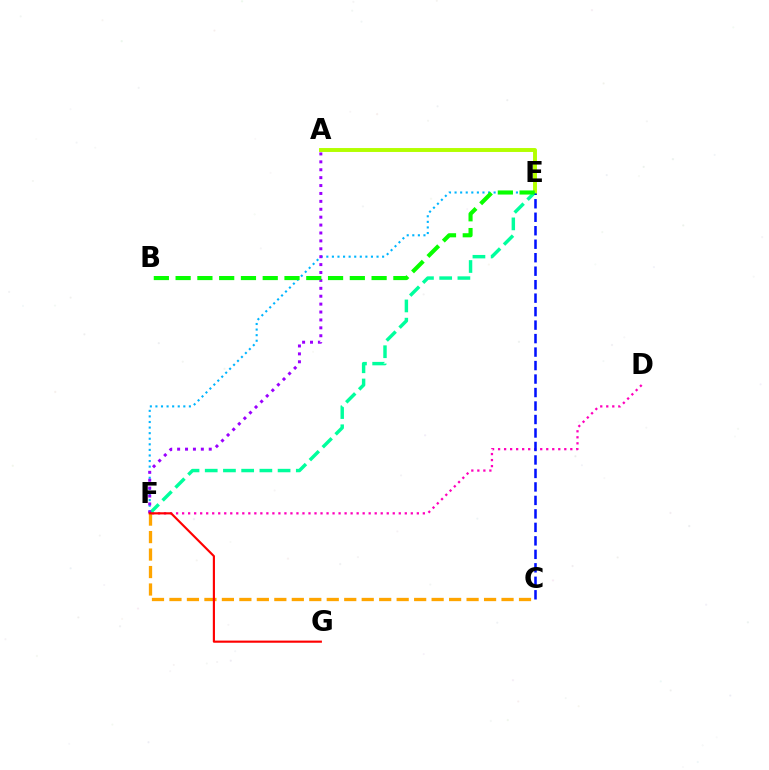{('E', 'F'): [{'color': '#00b5ff', 'line_style': 'dotted', 'thickness': 1.52}, {'color': '#00ff9d', 'line_style': 'dashed', 'thickness': 2.47}], ('C', 'F'): [{'color': '#ffa500', 'line_style': 'dashed', 'thickness': 2.37}], ('D', 'F'): [{'color': '#ff00bd', 'line_style': 'dotted', 'thickness': 1.64}], ('A', 'E'): [{'color': '#b3ff00', 'line_style': 'solid', 'thickness': 2.82}], ('A', 'F'): [{'color': '#9b00ff', 'line_style': 'dotted', 'thickness': 2.15}], ('C', 'E'): [{'color': '#0010ff', 'line_style': 'dashed', 'thickness': 1.83}], ('B', 'E'): [{'color': '#08ff00', 'line_style': 'dashed', 'thickness': 2.96}], ('F', 'G'): [{'color': '#ff0000', 'line_style': 'solid', 'thickness': 1.55}]}